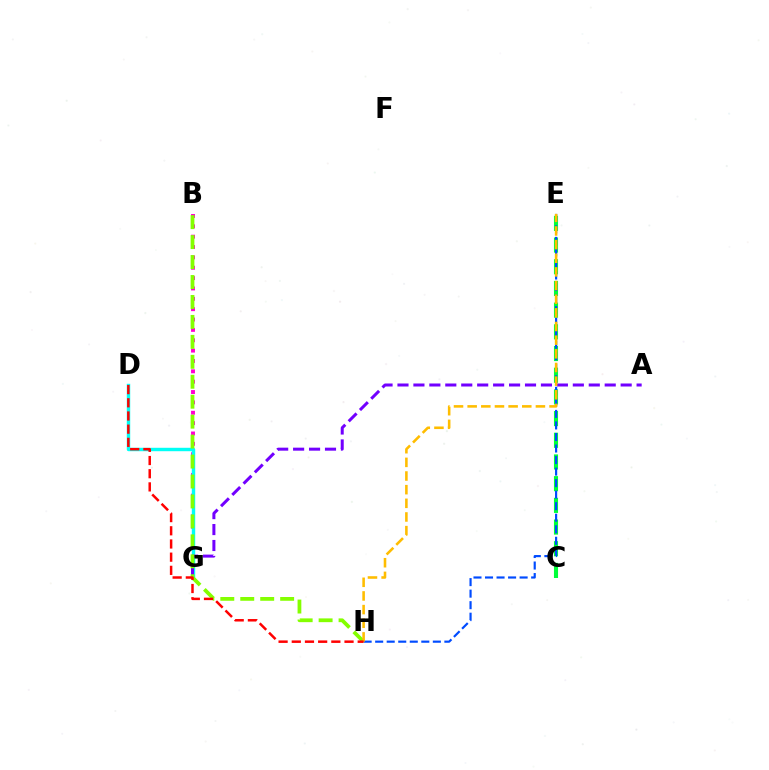{('C', 'E'): [{'color': '#00ff39', 'line_style': 'dashed', 'thickness': 2.95}], ('B', 'G'): [{'color': '#ff00cf', 'line_style': 'dotted', 'thickness': 2.81}], ('D', 'G'): [{'color': '#00fff6', 'line_style': 'solid', 'thickness': 2.47}], ('A', 'G'): [{'color': '#7200ff', 'line_style': 'dashed', 'thickness': 2.17}], ('B', 'H'): [{'color': '#84ff00', 'line_style': 'dashed', 'thickness': 2.71}], ('E', 'H'): [{'color': '#004bff', 'line_style': 'dashed', 'thickness': 1.57}, {'color': '#ffbd00', 'line_style': 'dashed', 'thickness': 1.85}], ('D', 'H'): [{'color': '#ff0000', 'line_style': 'dashed', 'thickness': 1.79}]}